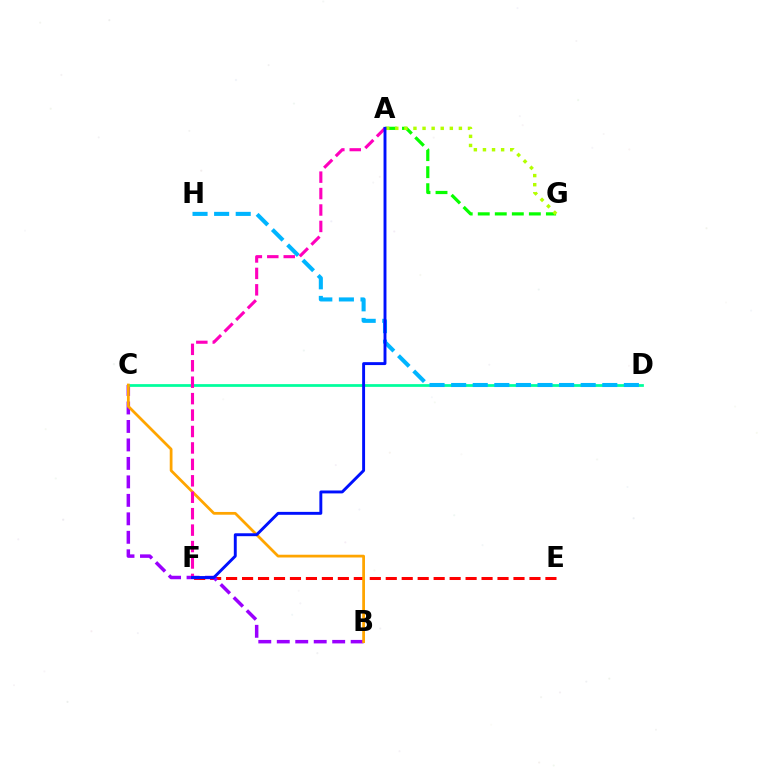{('E', 'F'): [{'color': '#ff0000', 'line_style': 'dashed', 'thickness': 2.17}], ('A', 'G'): [{'color': '#08ff00', 'line_style': 'dashed', 'thickness': 2.31}, {'color': '#b3ff00', 'line_style': 'dotted', 'thickness': 2.47}], ('B', 'C'): [{'color': '#9b00ff', 'line_style': 'dashed', 'thickness': 2.51}, {'color': '#ffa500', 'line_style': 'solid', 'thickness': 1.99}], ('C', 'D'): [{'color': '#00ff9d', 'line_style': 'solid', 'thickness': 1.98}], ('D', 'H'): [{'color': '#00b5ff', 'line_style': 'dashed', 'thickness': 2.93}], ('A', 'F'): [{'color': '#ff00bd', 'line_style': 'dashed', 'thickness': 2.23}, {'color': '#0010ff', 'line_style': 'solid', 'thickness': 2.1}]}